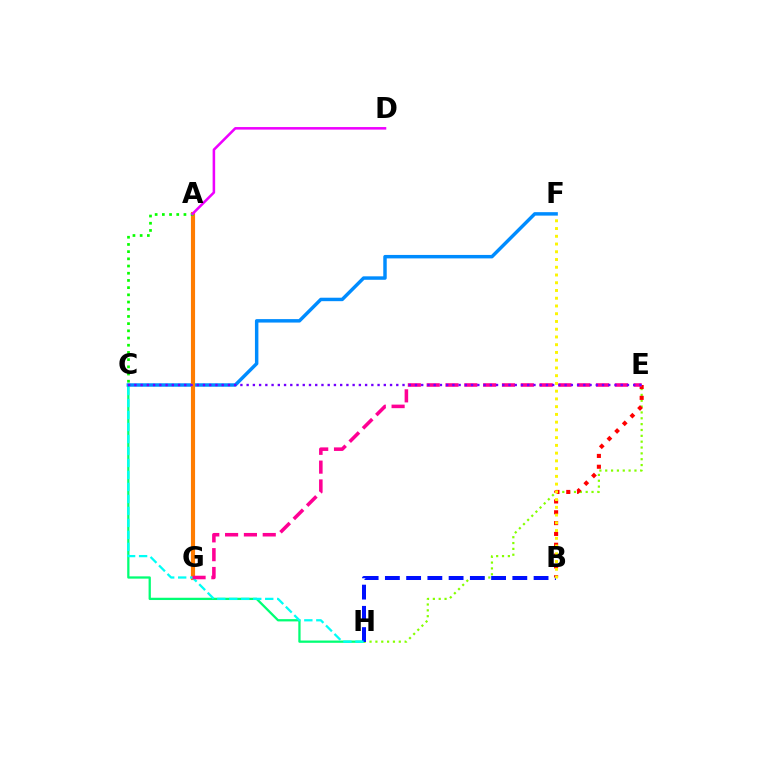{('C', 'H'): [{'color': '#00ff74', 'line_style': 'solid', 'thickness': 1.64}, {'color': '#00fff6', 'line_style': 'dashed', 'thickness': 1.63}], ('E', 'H'): [{'color': '#84ff00', 'line_style': 'dotted', 'thickness': 1.59}], ('C', 'F'): [{'color': '#008cff', 'line_style': 'solid', 'thickness': 2.49}], ('A', 'G'): [{'color': '#ff7c00', 'line_style': 'solid', 'thickness': 2.98}], ('B', 'E'): [{'color': '#ff0000', 'line_style': 'dotted', 'thickness': 2.94}], ('B', 'H'): [{'color': '#0010ff', 'line_style': 'dashed', 'thickness': 2.89}], ('A', 'C'): [{'color': '#08ff00', 'line_style': 'dotted', 'thickness': 1.96}], ('E', 'G'): [{'color': '#ff0094', 'line_style': 'dashed', 'thickness': 2.56}], ('A', 'D'): [{'color': '#ee00ff', 'line_style': 'solid', 'thickness': 1.83}], ('B', 'F'): [{'color': '#fcf500', 'line_style': 'dotted', 'thickness': 2.1}], ('C', 'E'): [{'color': '#7200ff', 'line_style': 'dotted', 'thickness': 1.69}]}